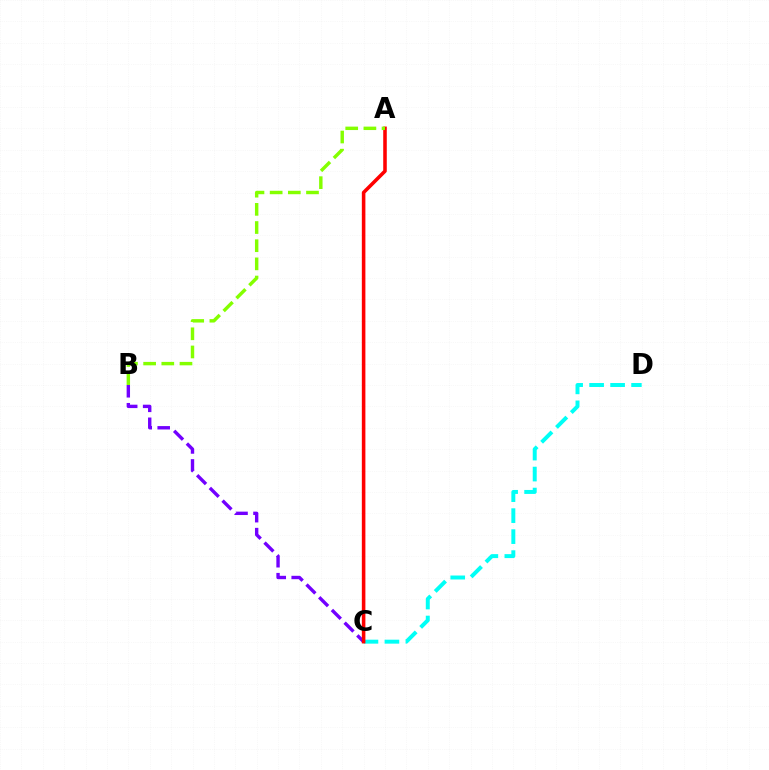{('B', 'C'): [{'color': '#7200ff', 'line_style': 'dashed', 'thickness': 2.44}], ('C', 'D'): [{'color': '#00fff6', 'line_style': 'dashed', 'thickness': 2.85}], ('A', 'C'): [{'color': '#ff0000', 'line_style': 'solid', 'thickness': 2.56}], ('A', 'B'): [{'color': '#84ff00', 'line_style': 'dashed', 'thickness': 2.47}]}